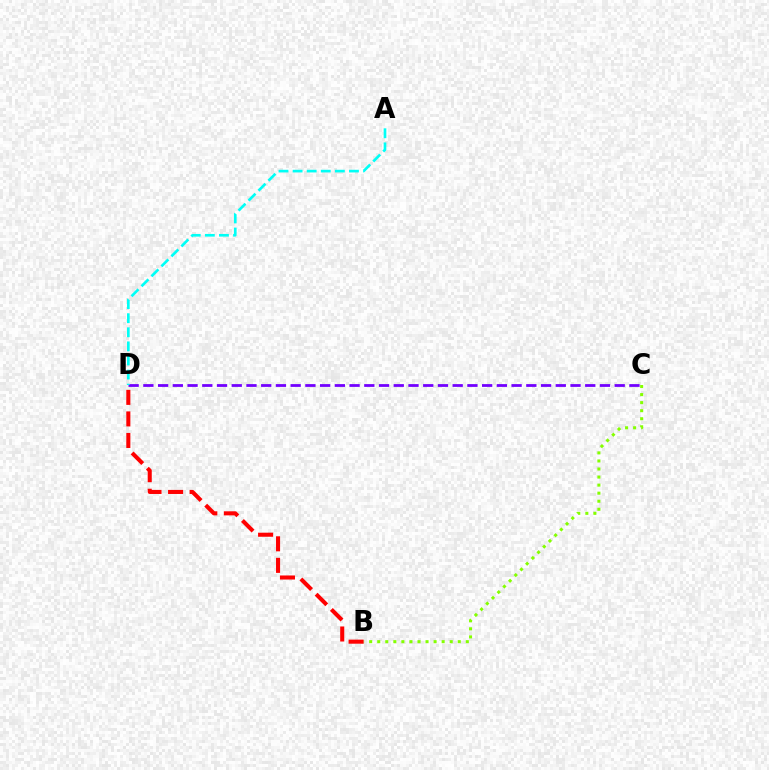{('B', 'C'): [{'color': '#84ff00', 'line_style': 'dotted', 'thickness': 2.19}], ('B', 'D'): [{'color': '#ff0000', 'line_style': 'dashed', 'thickness': 2.93}], ('C', 'D'): [{'color': '#7200ff', 'line_style': 'dashed', 'thickness': 2.0}], ('A', 'D'): [{'color': '#00fff6', 'line_style': 'dashed', 'thickness': 1.91}]}